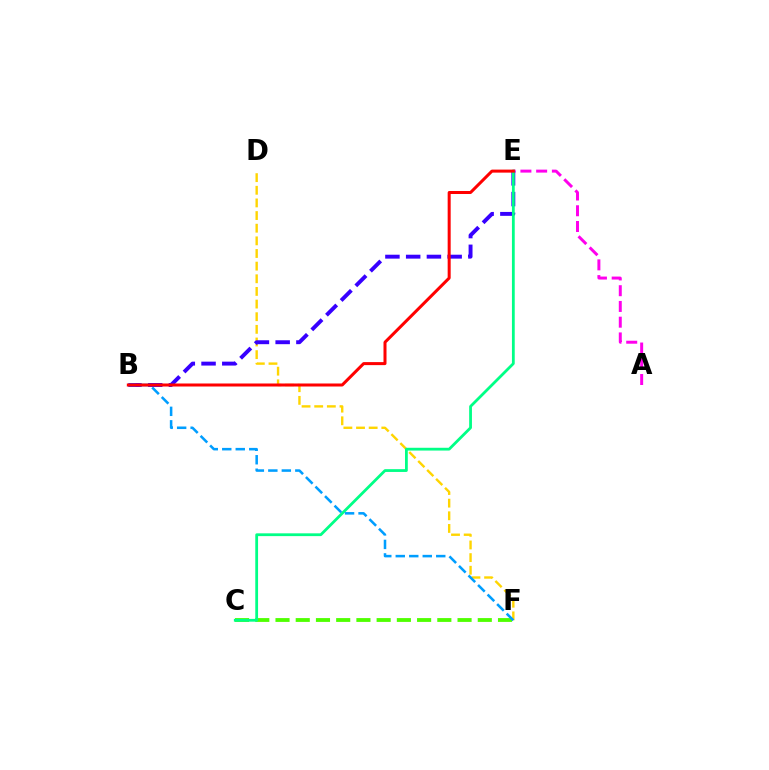{('C', 'F'): [{'color': '#4fff00', 'line_style': 'dashed', 'thickness': 2.75}], ('D', 'F'): [{'color': '#ffd500', 'line_style': 'dashed', 'thickness': 1.72}], ('A', 'E'): [{'color': '#ff00ed', 'line_style': 'dashed', 'thickness': 2.14}], ('B', 'E'): [{'color': '#3700ff', 'line_style': 'dashed', 'thickness': 2.82}, {'color': '#ff0000', 'line_style': 'solid', 'thickness': 2.17}], ('C', 'E'): [{'color': '#00ff86', 'line_style': 'solid', 'thickness': 2.01}], ('B', 'F'): [{'color': '#009eff', 'line_style': 'dashed', 'thickness': 1.83}]}